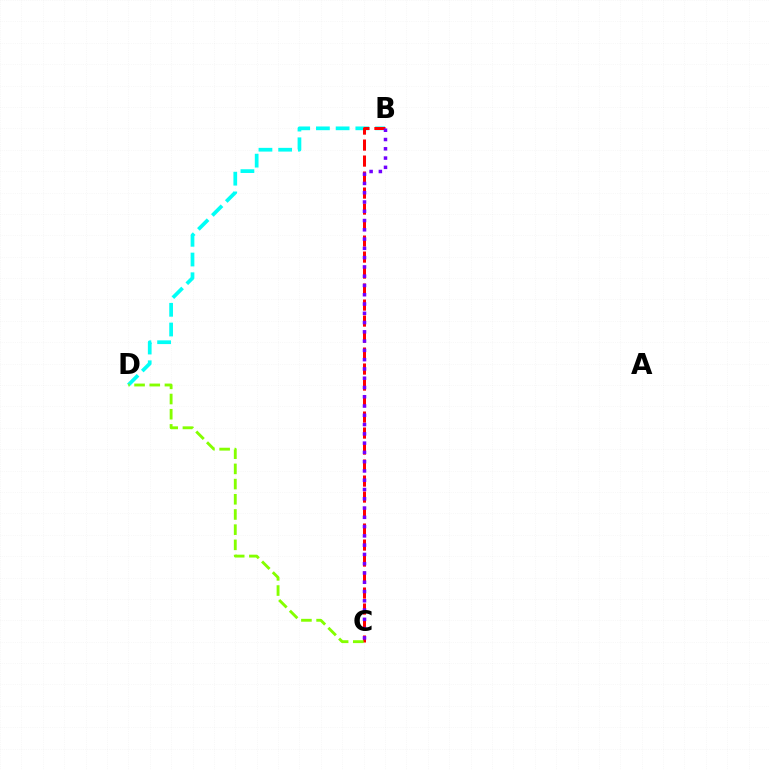{('B', 'D'): [{'color': '#00fff6', 'line_style': 'dashed', 'thickness': 2.68}], ('B', 'C'): [{'color': '#ff0000', 'line_style': 'dashed', 'thickness': 2.17}, {'color': '#7200ff', 'line_style': 'dotted', 'thickness': 2.52}], ('C', 'D'): [{'color': '#84ff00', 'line_style': 'dashed', 'thickness': 2.06}]}